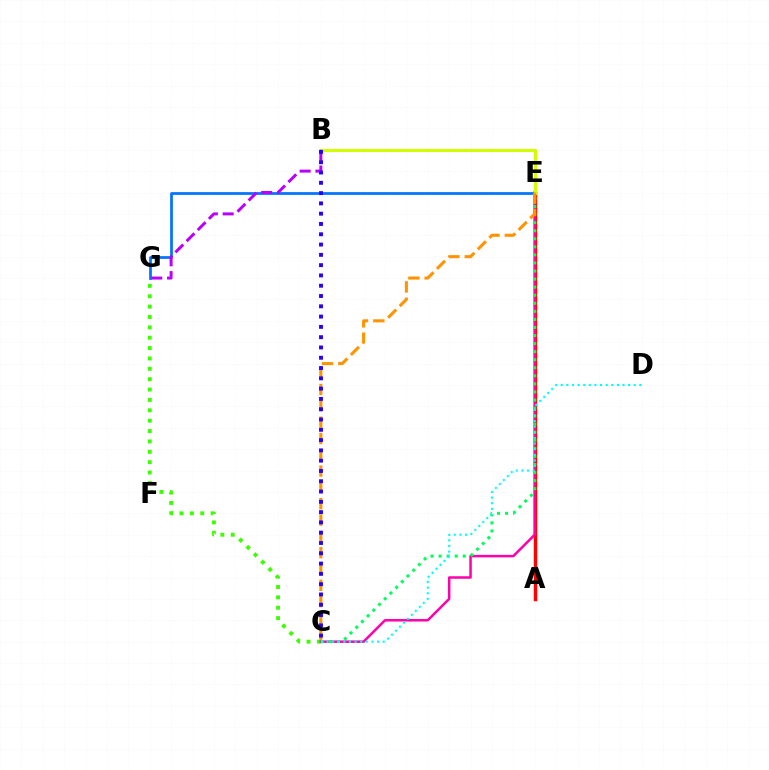{('E', 'G'): [{'color': '#0074ff', 'line_style': 'solid', 'thickness': 1.96}], ('C', 'G'): [{'color': '#3dff00', 'line_style': 'dotted', 'thickness': 2.82}], ('A', 'E'): [{'color': '#ff0000', 'line_style': 'solid', 'thickness': 2.5}], ('C', 'E'): [{'color': '#ff00ac', 'line_style': 'solid', 'thickness': 1.79}, {'color': '#00ff5c', 'line_style': 'dotted', 'thickness': 2.19}, {'color': '#ff9400', 'line_style': 'dashed', 'thickness': 2.22}], ('B', 'E'): [{'color': '#d1ff00', 'line_style': 'solid', 'thickness': 2.24}], ('C', 'D'): [{'color': '#00fff6', 'line_style': 'dotted', 'thickness': 1.53}], ('B', 'G'): [{'color': '#b900ff', 'line_style': 'dashed', 'thickness': 2.14}], ('B', 'C'): [{'color': '#2500ff', 'line_style': 'dotted', 'thickness': 2.8}]}